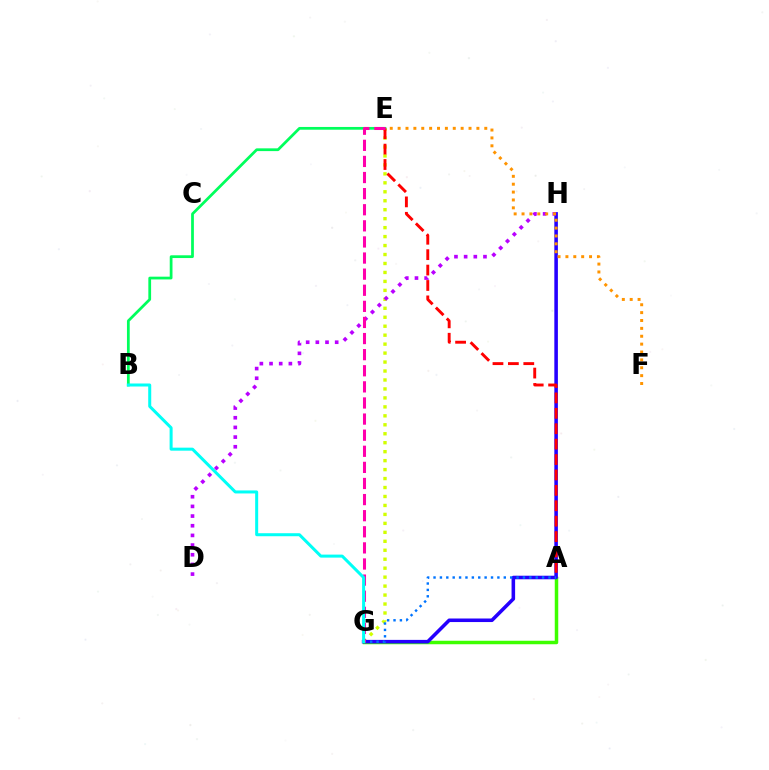{('B', 'E'): [{'color': '#00ff5c', 'line_style': 'solid', 'thickness': 1.98}], ('A', 'G'): [{'color': '#3dff00', 'line_style': 'solid', 'thickness': 2.51}, {'color': '#0074ff', 'line_style': 'dotted', 'thickness': 1.74}], ('E', 'G'): [{'color': '#d1ff00', 'line_style': 'dotted', 'thickness': 2.43}, {'color': '#ff00ac', 'line_style': 'dashed', 'thickness': 2.19}], ('G', 'H'): [{'color': '#2500ff', 'line_style': 'solid', 'thickness': 2.56}], ('A', 'E'): [{'color': '#ff0000', 'line_style': 'dashed', 'thickness': 2.09}], ('D', 'H'): [{'color': '#b900ff', 'line_style': 'dotted', 'thickness': 2.63}], ('E', 'F'): [{'color': '#ff9400', 'line_style': 'dotted', 'thickness': 2.14}], ('B', 'G'): [{'color': '#00fff6', 'line_style': 'solid', 'thickness': 2.17}]}